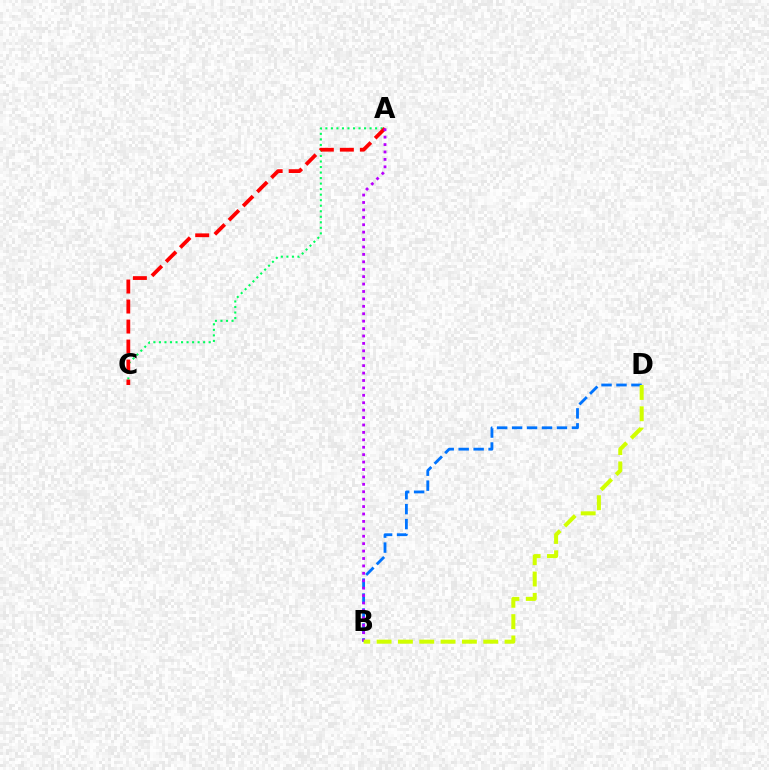{('B', 'D'): [{'color': '#0074ff', 'line_style': 'dashed', 'thickness': 2.03}, {'color': '#d1ff00', 'line_style': 'dashed', 'thickness': 2.9}], ('A', 'C'): [{'color': '#00ff5c', 'line_style': 'dotted', 'thickness': 1.5}, {'color': '#ff0000', 'line_style': 'dashed', 'thickness': 2.72}], ('A', 'B'): [{'color': '#b900ff', 'line_style': 'dotted', 'thickness': 2.02}]}